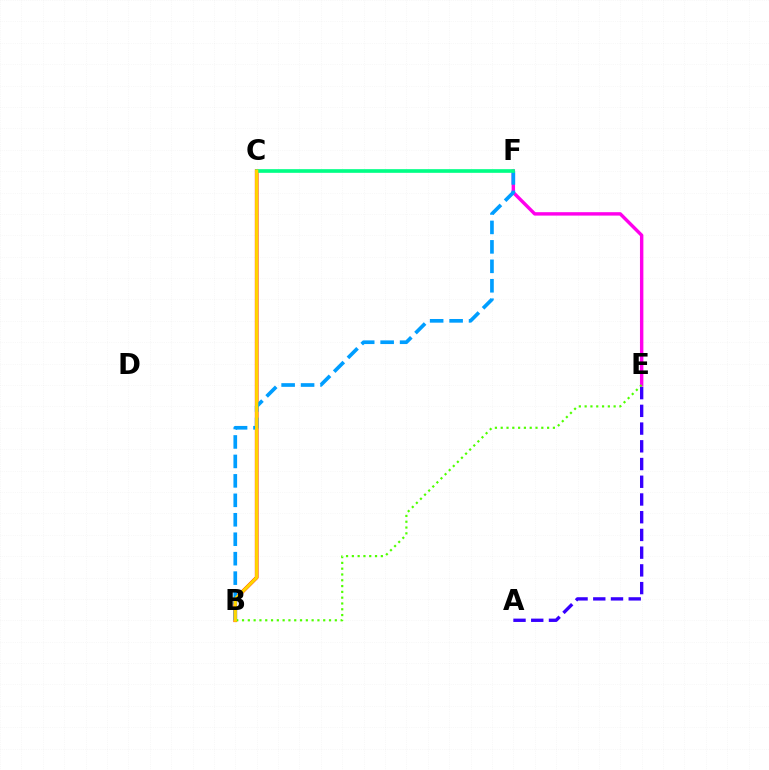{('E', 'F'): [{'color': '#ff00ed', 'line_style': 'solid', 'thickness': 2.46}], ('B', 'C'): [{'color': '#ff0000', 'line_style': 'solid', 'thickness': 2.6}, {'color': '#ffd500', 'line_style': 'solid', 'thickness': 2.33}], ('B', 'F'): [{'color': '#009eff', 'line_style': 'dashed', 'thickness': 2.64}], ('B', 'E'): [{'color': '#4fff00', 'line_style': 'dotted', 'thickness': 1.58}], ('A', 'E'): [{'color': '#3700ff', 'line_style': 'dashed', 'thickness': 2.41}], ('C', 'F'): [{'color': '#00ff86', 'line_style': 'solid', 'thickness': 2.63}]}